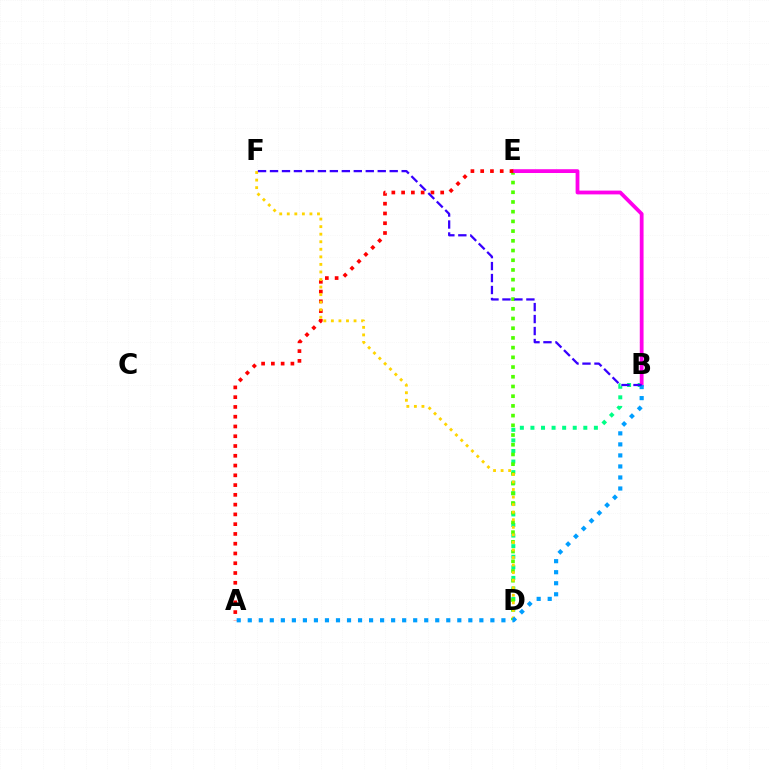{('B', 'D'): [{'color': '#00ff86', 'line_style': 'dotted', 'thickness': 2.87}], ('D', 'E'): [{'color': '#4fff00', 'line_style': 'dotted', 'thickness': 2.64}], ('B', 'E'): [{'color': '#ff00ed', 'line_style': 'solid', 'thickness': 2.73}], ('A', 'E'): [{'color': '#ff0000', 'line_style': 'dotted', 'thickness': 2.65}], ('D', 'F'): [{'color': '#ffd500', 'line_style': 'dotted', 'thickness': 2.05}], ('A', 'B'): [{'color': '#009eff', 'line_style': 'dotted', 'thickness': 3.0}], ('B', 'F'): [{'color': '#3700ff', 'line_style': 'dashed', 'thickness': 1.63}]}